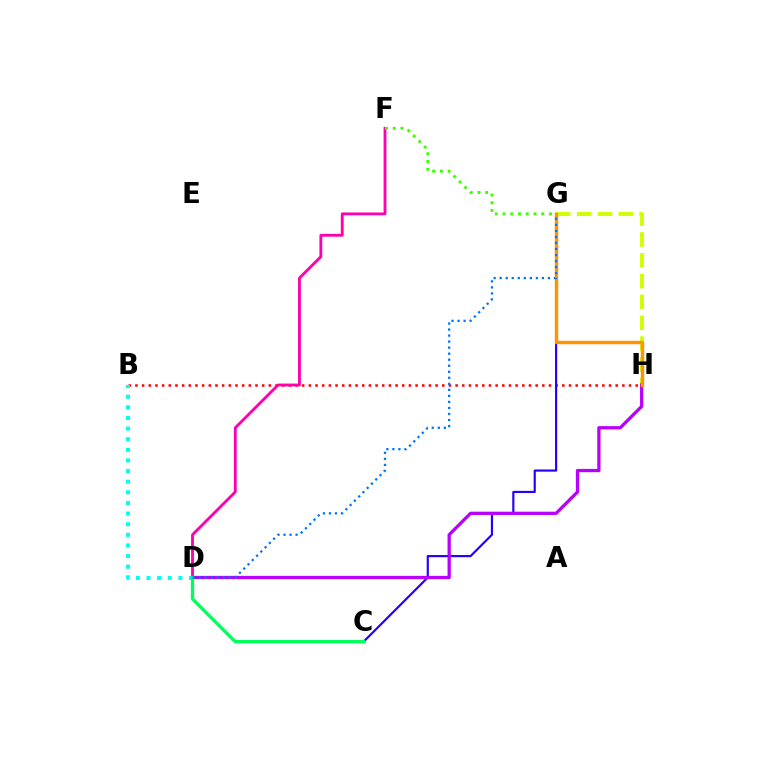{('B', 'H'): [{'color': '#ff0000', 'line_style': 'dotted', 'thickness': 1.81}], ('C', 'G'): [{'color': '#2500ff', 'line_style': 'solid', 'thickness': 1.56}], ('G', 'H'): [{'color': '#d1ff00', 'line_style': 'dashed', 'thickness': 2.83}, {'color': '#ff9400', 'line_style': 'solid', 'thickness': 2.47}], ('B', 'D'): [{'color': '#00fff6', 'line_style': 'dotted', 'thickness': 2.89}], ('D', 'H'): [{'color': '#b900ff', 'line_style': 'solid', 'thickness': 2.36}], ('D', 'F'): [{'color': '#ff00ac', 'line_style': 'solid', 'thickness': 2.04}], ('F', 'G'): [{'color': '#3dff00', 'line_style': 'dotted', 'thickness': 2.1}], ('C', 'D'): [{'color': '#00ff5c', 'line_style': 'solid', 'thickness': 2.37}], ('D', 'G'): [{'color': '#0074ff', 'line_style': 'dotted', 'thickness': 1.64}]}